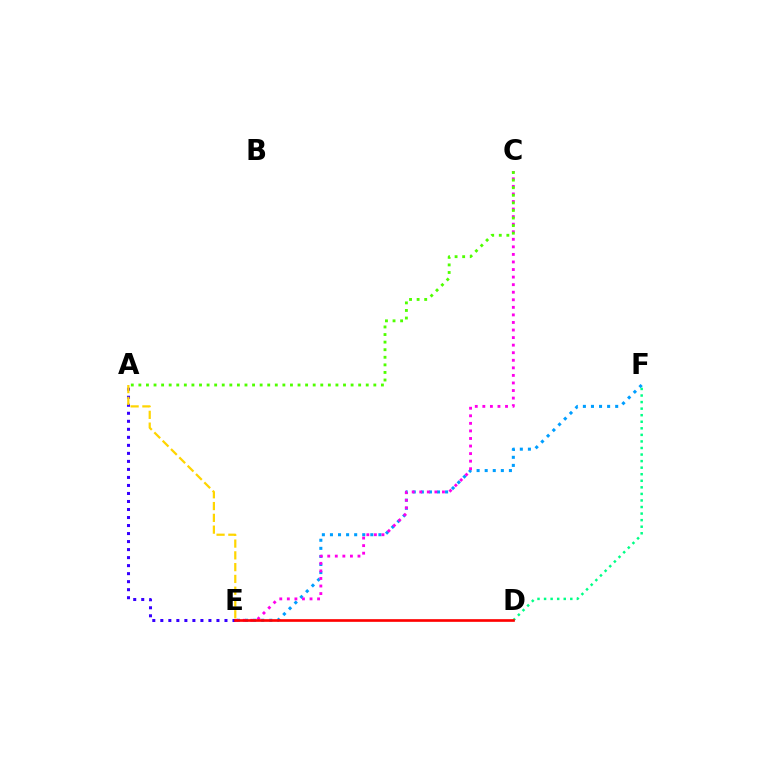{('E', 'F'): [{'color': '#009eff', 'line_style': 'dotted', 'thickness': 2.19}], ('C', 'E'): [{'color': '#ff00ed', 'line_style': 'dotted', 'thickness': 2.05}], ('D', 'F'): [{'color': '#00ff86', 'line_style': 'dotted', 'thickness': 1.78}], ('A', 'E'): [{'color': '#3700ff', 'line_style': 'dotted', 'thickness': 2.18}, {'color': '#ffd500', 'line_style': 'dashed', 'thickness': 1.6}], ('A', 'C'): [{'color': '#4fff00', 'line_style': 'dotted', 'thickness': 2.06}], ('D', 'E'): [{'color': '#ff0000', 'line_style': 'solid', 'thickness': 1.92}]}